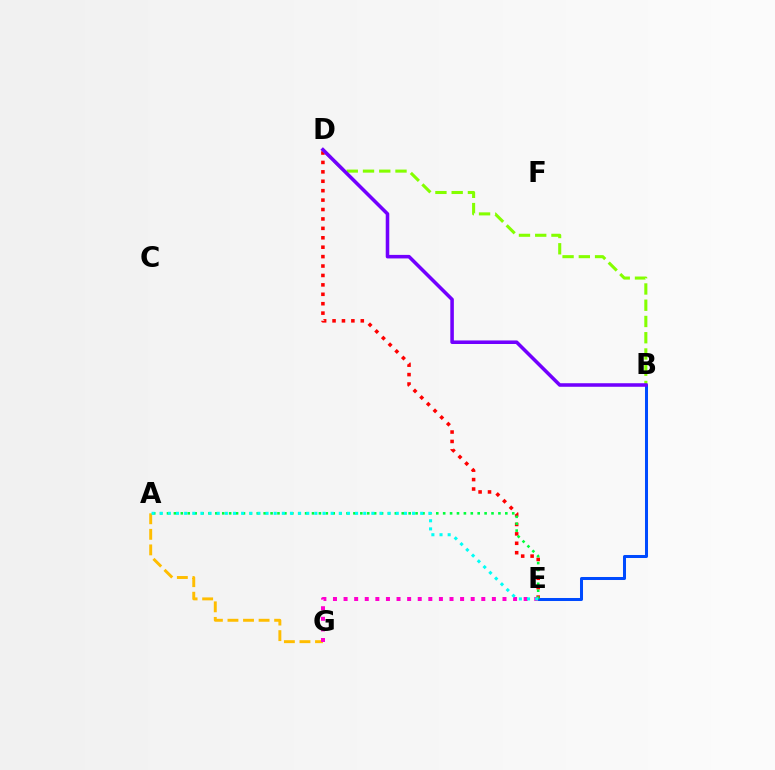{('D', 'E'): [{'color': '#ff0000', 'line_style': 'dotted', 'thickness': 2.56}], ('B', 'E'): [{'color': '#004bff', 'line_style': 'solid', 'thickness': 2.17}], ('A', 'E'): [{'color': '#00ff39', 'line_style': 'dotted', 'thickness': 1.88}, {'color': '#00fff6', 'line_style': 'dotted', 'thickness': 2.21}], ('B', 'D'): [{'color': '#84ff00', 'line_style': 'dashed', 'thickness': 2.21}, {'color': '#7200ff', 'line_style': 'solid', 'thickness': 2.55}], ('A', 'G'): [{'color': '#ffbd00', 'line_style': 'dashed', 'thickness': 2.11}], ('E', 'G'): [{'color': '#ff00cf', 'line_style': 'dotted', 'thickness': 2.88}]}